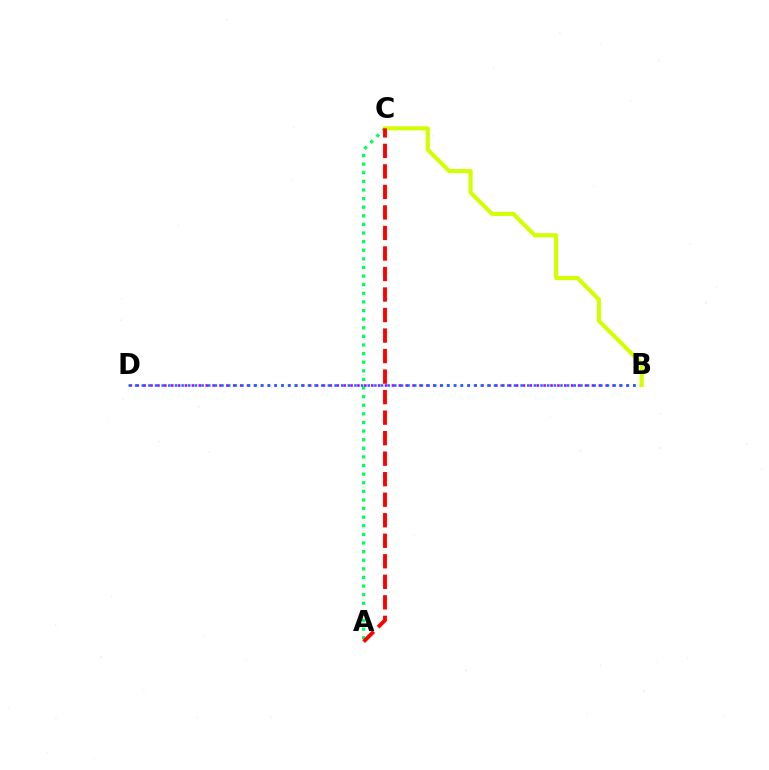{('A', 'C'): [{'color': '#00ff5c', 'line_style': 'dotted', 'thickness': 2.34}, {'color': '#ff0000', 'line_style': 'dashed', 'thickness': 2.79}], ('B', 'D'): [{'color': '#b900ff', 'line_style': 'dotted', 'thickness': 1.87}, {'color': '#0074ff', 'line_style': 'dotted', 'thickness': 1.81}], ('B', 'C'): [{'color': '#d1ff00', 'line_style': 'solid', 'thickness': 2.94}]}